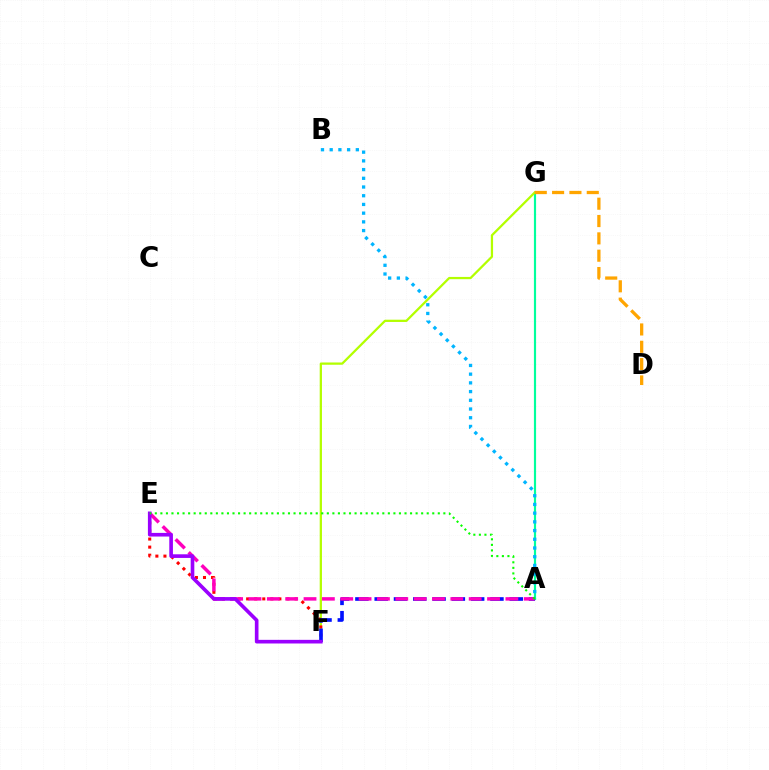{('A', 'G'): [{'color': '#00ff9d', 'line_style': 'solid', 'thickness': 1.56}], ('F', 'G'): [{'color': '#b3ff00', 'line_style': 'solid', 'thickness': 1.63}], ('A', 'B'): [{'color': '#00b5ff', 'line_style': 'dotted', 'thickness': 2.37}], ('D', 'G'): [{'color': '#ffa500', 'line_style': 'dashed', 'thickness': 2.35}], ('E', 'F'): [{'color': '#ff0000', 'line_style': 'dotted', 'thickness': 2.19}, {'color': '#9b00ff', 'line_style': 'solid', 'thickness': 2.62}], ('A', 'F'): [{'color': '#0010ff', 'line_style': 'dashed', 'thickness': 2.62}], ('A', 'E'): [{'color': '#ff00bd', 'line_style': 'dashed', 'thickness': 2.49}, {'color': '#08ff00', 'line_style': 'dotted', 'thickness': 1.51}]}